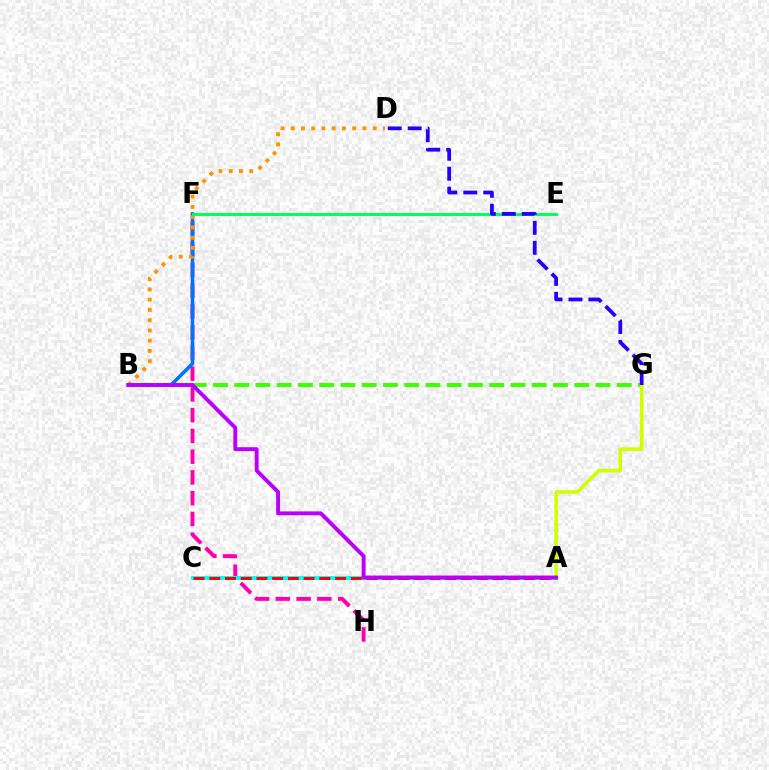{('F', 'H'): [{'color': '#ff00ac', 'line_style': 'dashed', 'thickness': 2.82}], ('B', 'F'): [{'color': '#0074ff', 'line_style': 'solid', 'thickness': 2.56}], ('B', 'G'): [{'color': '#3dff00', 'line_style': 'dashed', 'thickness': 2.89}], ('B', 'D'): [{'color': '#ff9400', 'line_style': 'dotted', 'thickness': 2.78}], ('E', 'F'): [{'color': '#00ff5c', 'line_style': 'solid', 'thickness': 2.13}], ('A', 'G'): [{'color': '#d1ff00', 'line_style': 'solid', 'thickness': 2.58}], ('A', 'C'): [{'color': '#00fff6', 'line_style': 'solid', 'thickness': 2.81}, {'color': '#ff0000', 'line_style': 'dashed', 'thickness': 2.14}], ('D', 'G'): [{'color': '#2500ff', 'line_style': 'dashed', 'thickness': 2.71}], ('A', 'B'): [{'color': '#b900ff', 'line_style': 'solid', 'thickness': 2.8}]}